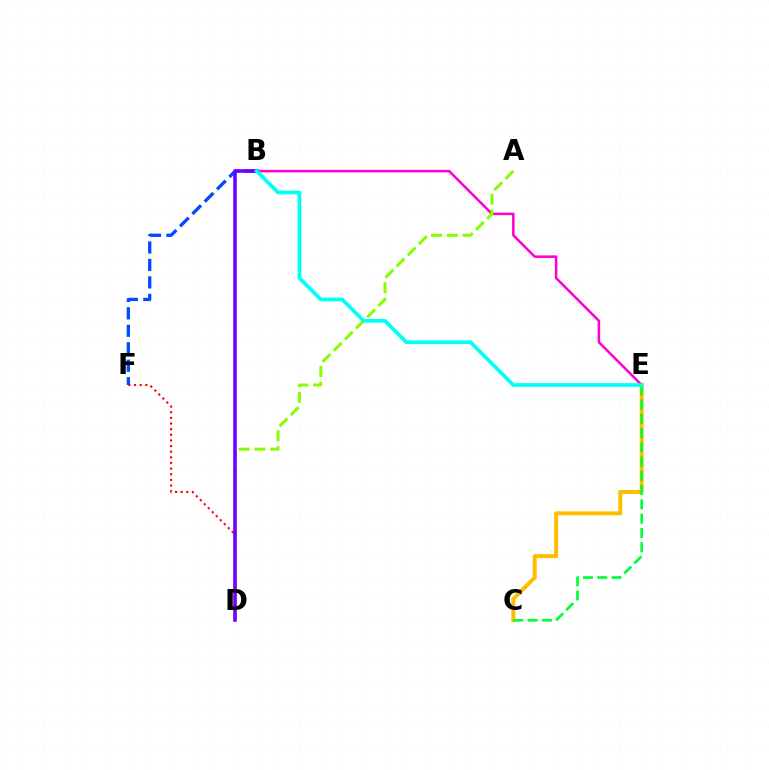{('C', 'E'): [{'color': '#ffbd00', 'line_style': 'solid', 'thickness': 2.87}, {'color': '#00ff39', 'line_style': 'dashed', 'thickness': 1.94}], ('D', 'F'): [{'color': '#ff0000', 'line_style': 'dotted', 'thickness': 1.53}], ('B', 'E'): [{'color': '#ff00cf', 'line_style': 'solid', 'thickness': 1.83}, {'color': '#00fff6', 'line_style': 'solid', 'thickness': 2.68}], ('A', 'D'): [{'color': '#84ff00', 'line_style': 'dashed', 'thickness': 2.14}], ('B', 'F'): [{'color': '#004bff', 'line_style': 'dashed', 'thickness': 2.37}], ('B', 'D'): [{'color': '#7200ff', 'line_style': 'solid', 'thickness': 2.58}]}